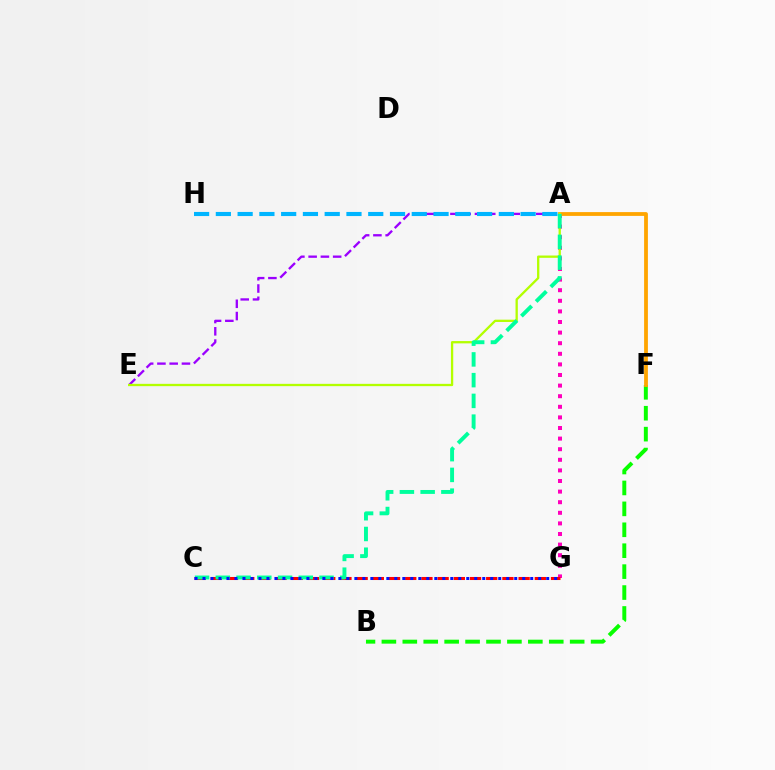{('A', 'E'): [{'color': '#9b00ff', 'line_style': 'dashed', 'thickness': 1.67}, {'color': '#b3ff00', 'line_style': 'solid', 'thickness': 1.66}], ('A', 'G'): [{'color': '#ff00bd', 'line_style': 'dotted', 'thickness': 2.88}], ('B', 'F'): [{'color': '#08ff00', 'line_style': 'dashed', 'thickness': 2.84}], ('C', 'G'): [{'color': '#ff0000', 'line_style': 'dashed', 'thickness': 2.2}, {'color': '#0010ff', 'line_style': 'dotted', 'thickness': 2.17}], ('A', 'F'): [{'color': '#ffa500', 'line_style': 'solid', 'thickness': 2.74}], ('A', 'C'): [{'color': '#00ff9d', 'line_style': 'dashed', 'thickness': 2.82}], ('A', 'H'): [{'color': '#00b5ff', 'line_style': 'dashed', 'thickness': 2.96}]}